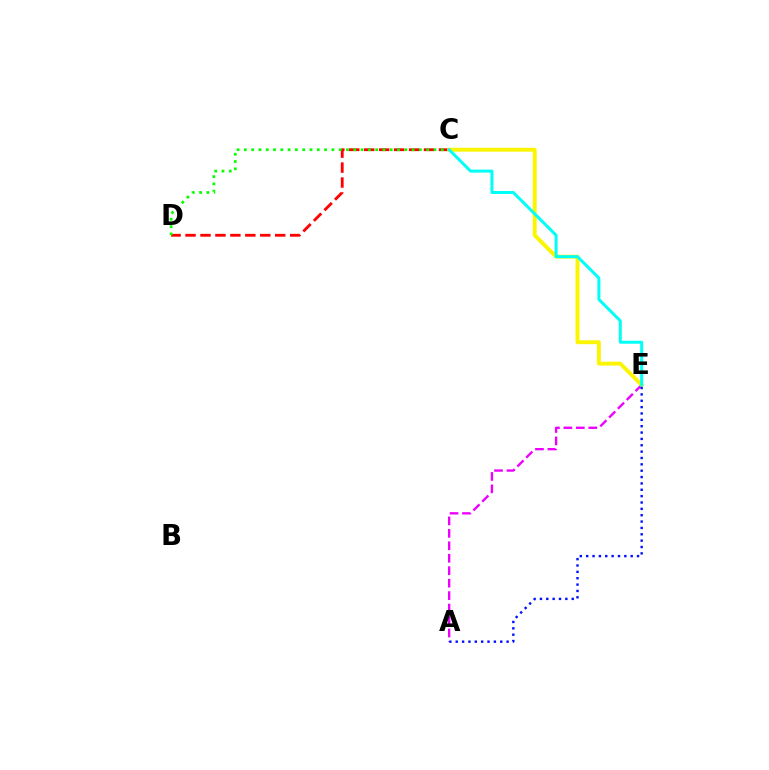{('A', 'E'): [{'color': '#ee00ff', 'line_style': 'dashed', 'thickness': 1.69}, {'color': '#0010ff', 'line_style': 'dotted', 'thickness': 1.73}], ('C', 'D'): [{'color': '#ff0000', 'line_style': 'dashed', 'thickness': 2.03}, {'color': '#08ff00', 'line_style': 'dotted', 'thickness': 1.98}], ('C', 'E'): [{'color': '#fcf500', 'line_style': 'solid', 'thickness': 2.81}, {'color': '#00fff6', 'line_style': 'solid', 'thickness': 2.16}]}